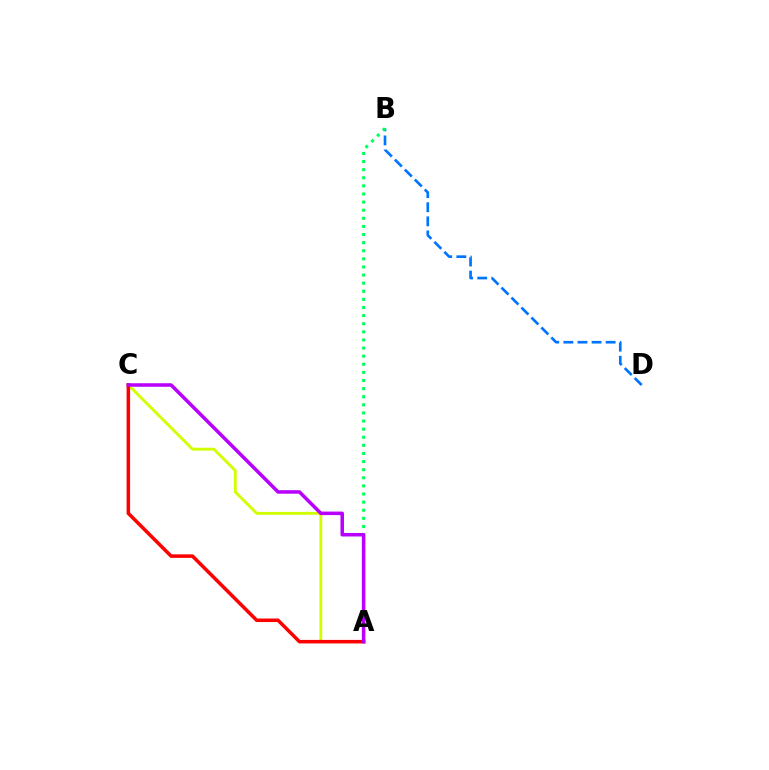{('A', 'C'): [{'color': '#d1ff00', 'line_style': 'solid', 'thickness': 2.05}, {'color': '#ff0000', 'line_style': 'solid', 'thickness': 2.53}, {'color': '#b900ff', 'line_style': 'solid', 'thickness': 2.54}], ('B', 'D'): [{'color': '#0074ff', 'line_style': 'dashed', 'thickness': 1.91}], ('A', 'B'): [{'color': '#00ff5c', 'line_style': 'dotted', 'thickness': 2.2}]}